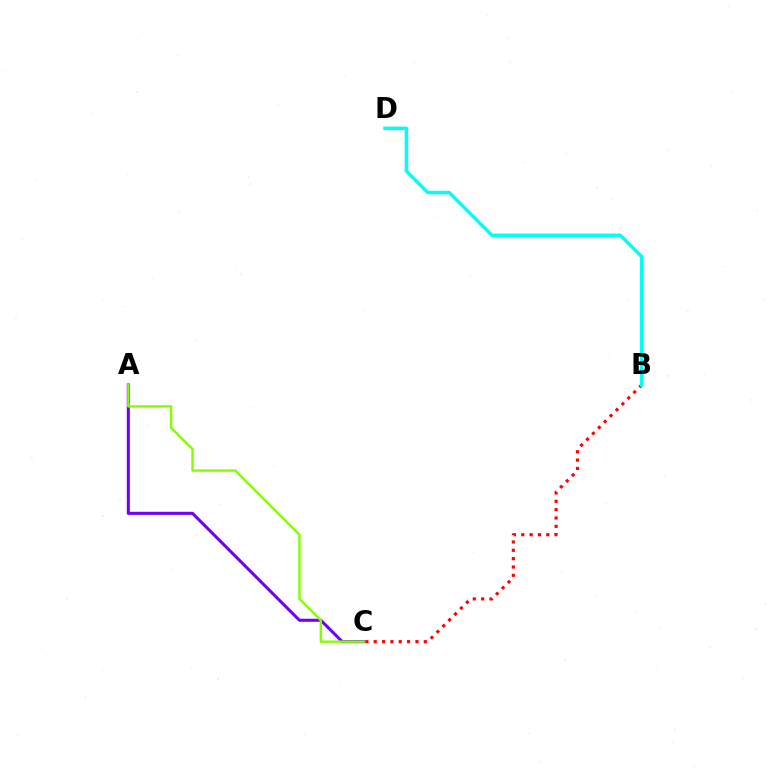{('A', 'C'): [{'color': '#7200ff', 'line_style': 'solid', 'thickness': 2.21}, {'color': '#84ff00', 'line_style': 'solid', 'thickness': 1.73}], ('B', 'C'): [{'color': '#ff0000', 'line_style': 'dotted', 'thickness': 2.27}], ('B', 'D'): [{'color': '#00fff6', 'line_style': 'solid', 'thickness': 2.51}]}